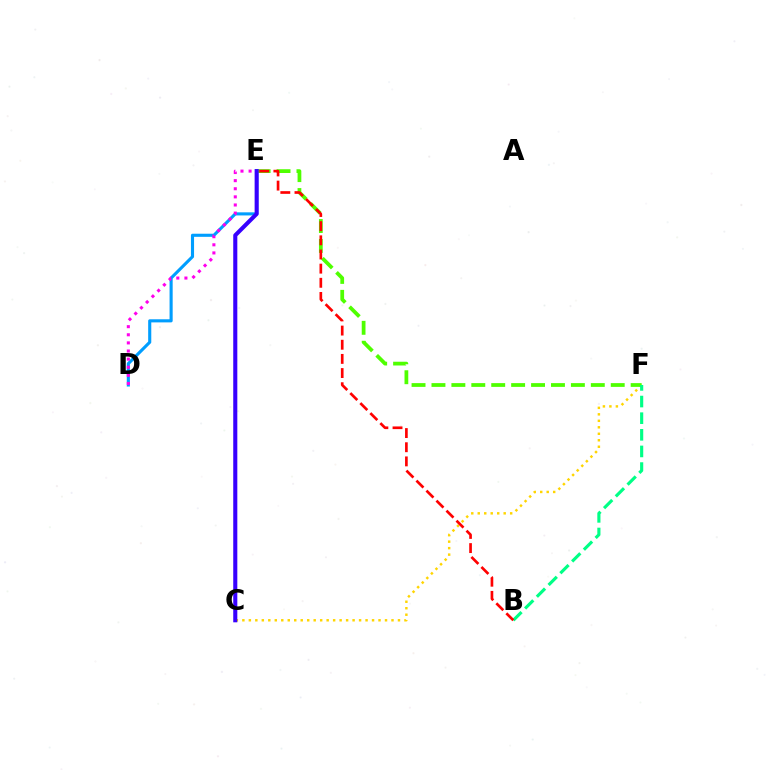{('D', 'E'): [{'color': '#009eff', 'line_style': 'solid', 'thickness': 2.24}, {'color': '#ff00ed', 'line_style': 'dotted', 'thickness': 2.2}], ('C', 'F'): [{'color': '#ffd500', 'line_style': 'dotted', 'thickness': 1.76}], ('E', 'F'): [{'color': '#4fff00', 'line_style': 'dashed', 'thickness': 2.71}], ('B', 'F'): [{'color': '#00ff86', 'line_style': 'dashed', 'thickness': 2.26}], ('B', 'E'): [{'color': '#ff0000', 'line_style': 'dashed', 'thickness': 1.92}], ('C', 'E'): [{'color': '#3700ff', 'line_style': 'solid', 'thickness': 2.94}]}